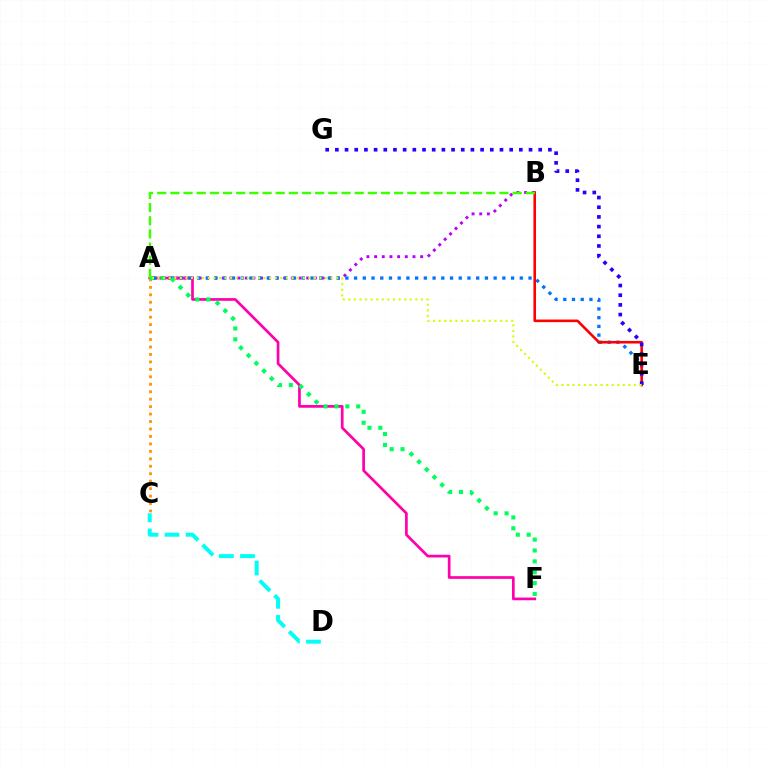{('A', 'B'): [{'color': '#b900ff', 'line_style': 'dotted', 'thickness': 2.09}, {'color': '#3dff00', 'line_style': 'dashed', 'thickness': 1.79}], ('C', 'D'): [{'color': '#00fff6', 'line_style': 'dashed', 'thickness': 2.86}], ('A', 'F'): [{'color': '#ff00ac', 'line_style': 'solid', 'thickness': 1.94}, {'color': '#00ff5c', 'line_style': 'dotted', 'thickness': 2.96}], ('A', 'E'): [{'color': '#0074ff', 'line_style': 'dotted', 'thickness': 2.37}, {'color': '#d1ff00', 'line_style': 'dotted', 'thickness': 1.52}], ('A', 'C'): [{'color': '#ff9400', 'line_style': 'dotted', 'thickness': 2.03}], ('B', 'E'): [{'color': '#ff0000', 'line_style': 'solid', 'thickness': 1.88}], ('E', 'G'): [{'color': '#2500ff', 'line_style': 'dotted', 'thickness': 2.63}]}